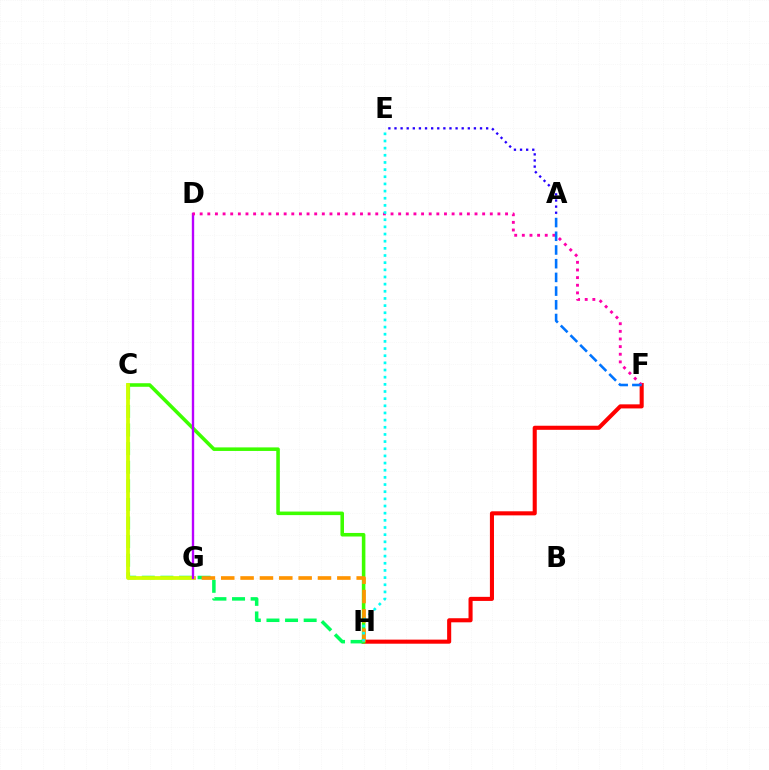{('F', 'H'): [{'color': '#ff0000', 'line_style': 'solid', 'thickness': 2.93}], ('C', 'H'): [{'color': '#3dff00', 'line_style': 'solid', 'thickness': 2.56}, {'color': '#00ff5c', 'line_style': 'dashed', 'thickness': 2.53}], ('G', 'H'): [{'color': '#ff9400', 'line_style': 'dashed', 'thickness': 2.63}], ('A', 'E'): [{'color': '#2500ff', 'line_style': 'dotted', 'thickness': 1.66}], ('C', 'G'): [{'color': '#d1ff00', 'line_style': 'solid', 'thickness': 2.72}], ('D', 'G'): [{'color': '#b900ff', 'line_style': 'solid', 'thickness': 1.71}], ('D', 'F'): [{'color': '#ff00ac', 'line_style': 'dotted', 'thickness': 2.07}], ('E', 'H'): [{'color': '#00fff6', 'line_style': 'dotted', 'thickness': 1.94}], ('A', 'F'): [{'color': '#0074ff', 'line_style': 'dashed', 'thickness': 1.86}]}